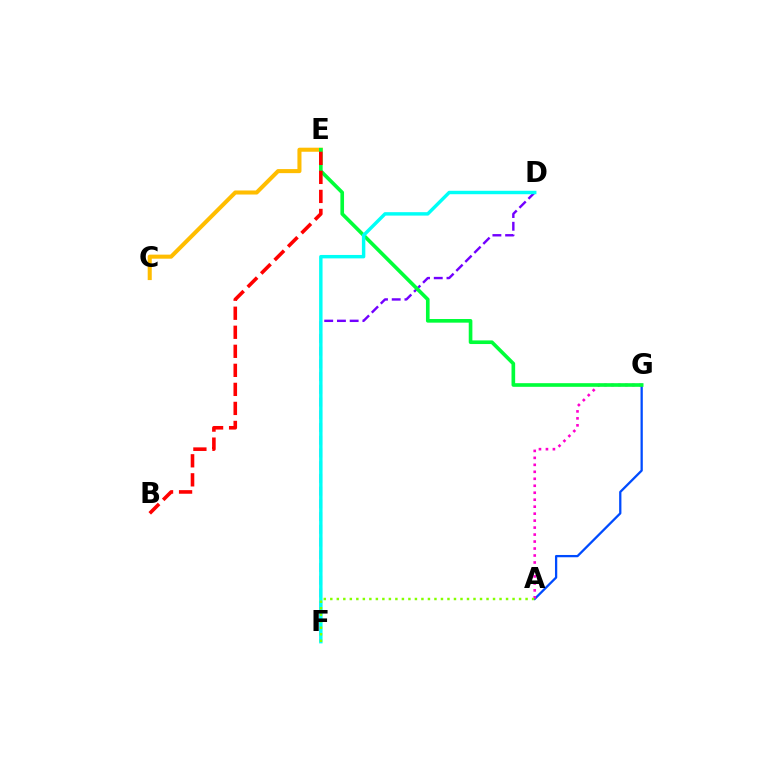{('A', 'G'): [{'color': '#004bff', 'line_style': 'solid', 'thickness': 1.64}, {'color': '#ff00cf', 'line_style': 'dotted', 'thickness': 1.89}], ('D', 'F'): [{'color': '#7200ff', 'line_style': 'dashed', 'thickness': 1.73}, {'color': '#00fff6', 'line_style': 'solid', 'thickness': 2.47}], ('C', 'E'): [{'color': '#ffbd00', 'line_style': 'solid', 'thickness': 2.92}], ('E', 'G'): [{'color': '#00ff39', 'line_style': 'solid', 'thickness': 2.62}], ('B', 'E'): [{'color': '#ff0000', 'line_style': 'dashed', 'thickness': 2.59}], ('A', 'F'): [{'color': '#84ff00', 'line_style': 'dotted', 'thickness': 1.77}]}